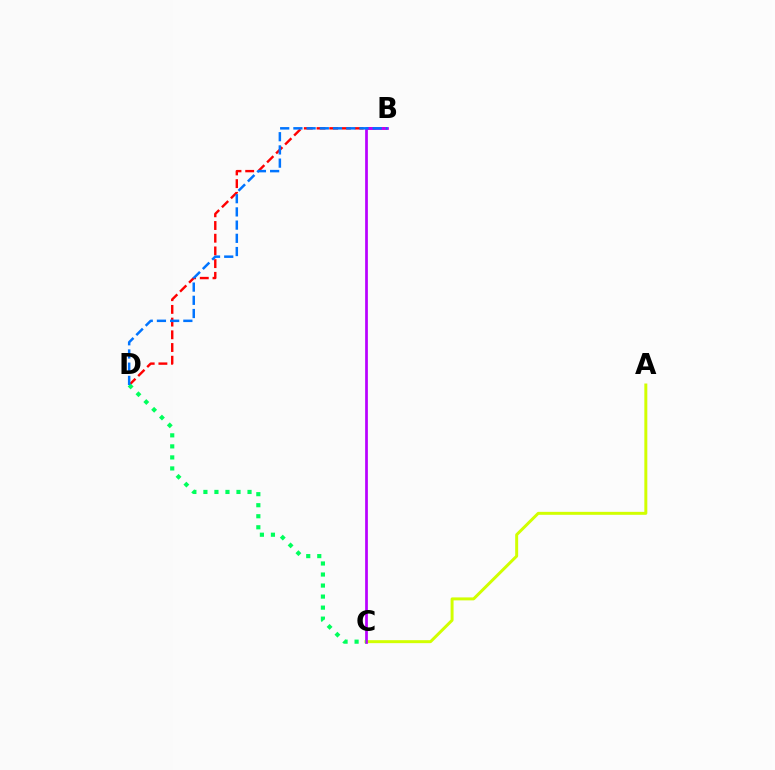{('B', 'D'): [{'color': '#ff0000', 'line_style': 'dashed', 'thickness': 1.73}, {'color': '#0074ff', 'line_style': 'dashed', 'thickness': 1.79}], ('A', 'C'): [{'color': '#d1ff00', 'line_style': 'solid', 'thickness': 2.14}], ('B', 'C'): [{'color': '#b900ff', 'line_style': 'solid', 'thickness': 1.96}], ('C', 'D'): [{'color': '#00ff5c', 'line_style': 'dotted', 'thickness': 3.0}]}